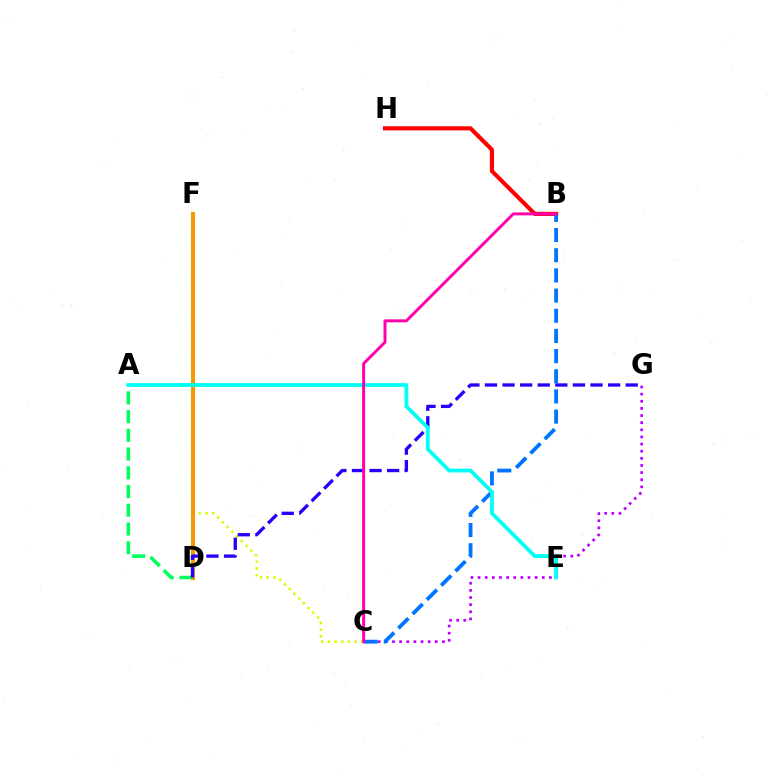{('C', 'G'): [{'color': '#b900ff', 'line_style': 'dotted', 'thickness': 1.94}], ('D', 'F'): [{'color': '#3dff00', 'line_style': 'solid', 'thickness': 2.95}, {'color': '#ff9400', 'line_style': 'solid', 'thickness': 2.68}], ('C', 'F'): [{'color': '#d1ff00', 'line_style': 'dotted', 'thickness': 1.82}], ('A', 'D'): [{'color': '#00ff5c', 'line_style': 'dashed', 'thickness': 2.54}], ('B', 'H'): [{'color': '#ff0000', 'line_style': 'solid', 'thickness': 2.97}], ('D', 'G'): [{'color': '#2500ff', 'line_style': 'dashed', 'thickness': 2.39}], ('B', 'C'): [{'color': '#0074ff', 'line_style': 'dashed', 'thickness': 2.74}, {'color': '#ff00ac', 'line_style': 'solid', 'thickness': 2.14}], ('A', 'E'): [{'color': '#00fff6', 'line_style': 'solid', 'thickness': 2.71}]}